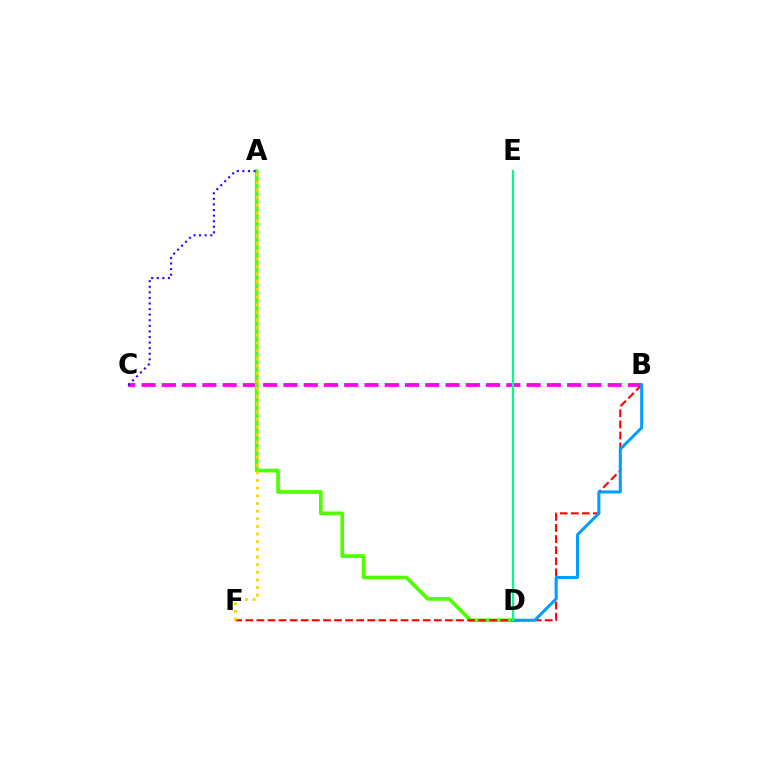{('B', 'C'): [{'color': '#ff00ed', 'line_style': 'dashed', 'thickness': 2.75}], ('A', 'D'): [{'color': '#4fff00', 'line_style': 'solid', 'thickness': 2.66}], ('B', 'F'): [{'color': '#ff0000', 'line_style': 'dashed', 'thickness': 1.51}], ('A', 'C'): [{'color': '#3700ff', 'line_style': 'dotted', 'thickness': 1.52}], ('A', 'F'): [{'color': '#ffd500', 'line_style': 'dotted', 'thickness': 2.08}], ('B', 'D'): [{'color': '#009eff', 'line_style': 'solid', 'thickness': 2.18}], ('D', 'E'): [{'color': '#00ff86', 'line_style': 'solid', 'thickness': 1.57}]}